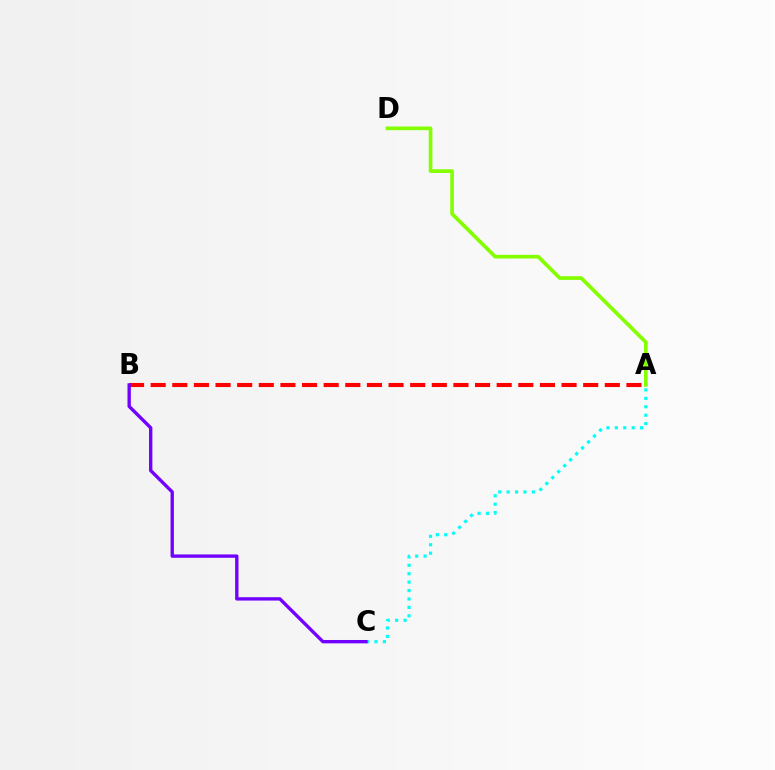{('A', 'D'): [{'color': '#84ff00', 'line_style': 'solid', 'thickness': 2.65}], ('A', 'B'): [{'color': '#ff0000', 'line_style': 'dashed', 'thickness': 2.94}], ('A', 'C'): [{'color': '#00fff6', 'line_style': 'dotted', 'thickness': 2.29}], ('B', 'C'): [{'color': '#7200ff', 'line_style': 'solid', 'thickness': 2.41}]}